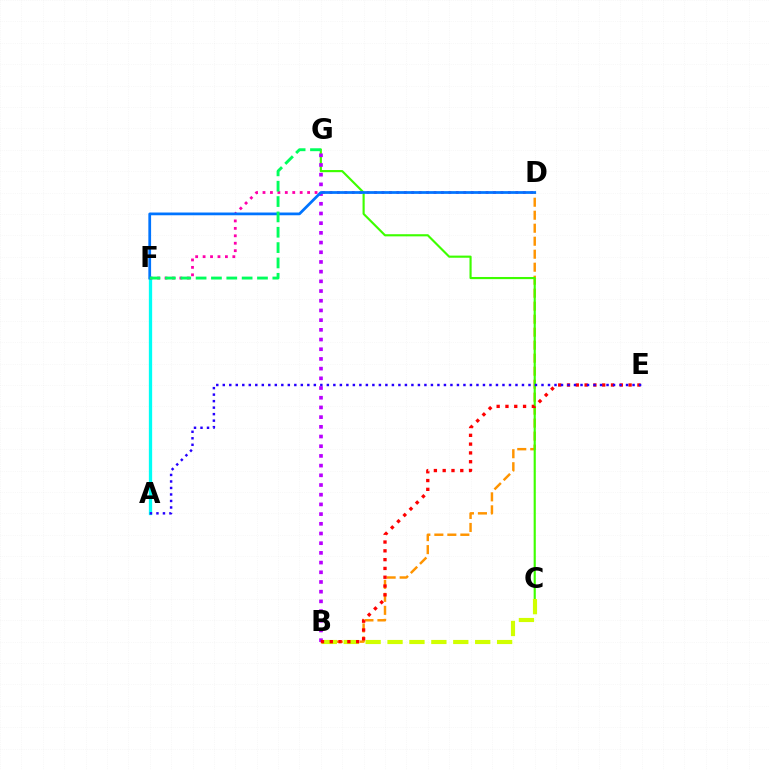{('B', 'D'): [{'color': '#ff9400', 'line_style': 'dashed', 'thickness': 1.77}], ('C', 'G'): [{'color': '#3dff00', 'line_style': 'solid', 'thickness': 1.54}], ('A', 'F'): [{'color': '#00fff6', 'line_style': 'solid', 'thickness': 2.37}], ('D', 'F'): [{'color': '#ff00ac', 'line_style': 'dotted', 'thickness': 2.02}, {'color': '#0074ff', 'line_style': 'solid', 'thickness': 1.98}], ('B', 'C'): [{'color': '#d1ff00', 'line_style': 'dashed', 'thickness': 2.98}], ('B', 'G'): [{'color': '#b900ff', 'line_style': 'dotted', 'thickness': 2.63}], ('B', 'E'): [{'color': '#ff0000', 'line_style': 'dotted', 'thickness': 2.39}], ('F', 'G'): [{'color': '#00ff5c', 'line_style': 'dashed', 'thickness': 2.08}], ('A', 'E'): [{'color': '#2500ff', 'line_style': 'dotted', 'thickness': 1.77}]}